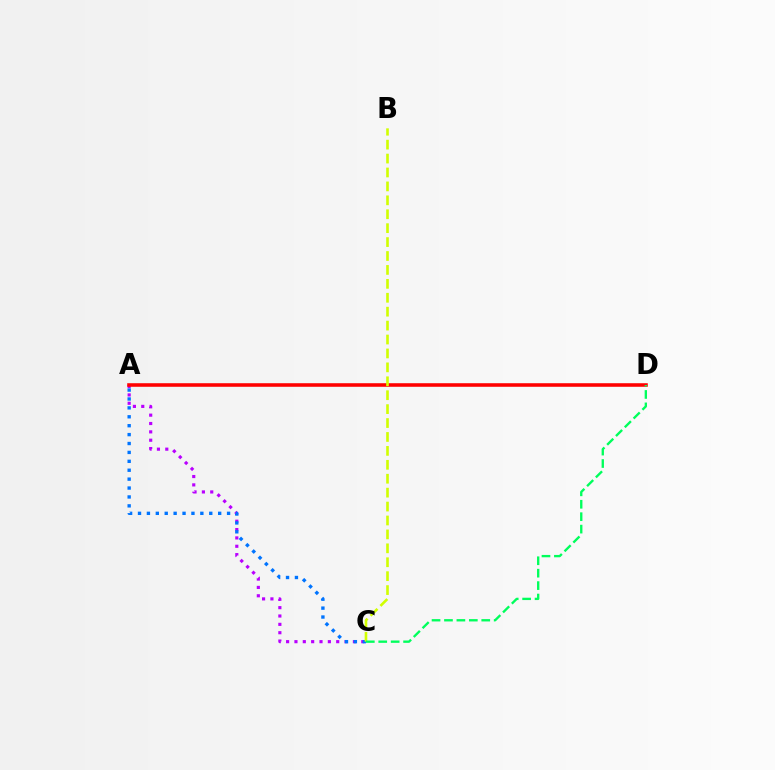{('A', 'C'): [{'color': '#b900ff', 'line_style': 'dotted', 'thickness': 2.27}, {'color': '#0074ff', 'line_style': 'dotted', 'thickness': 2.42}], ('A', 'D'): [{'color': '#ff0000', 'line_style': 'solid', 'thickness': 2.57}], ('B', 'C'): [{'color': '#d1ff00', 'line_style': 'dashed', 'thickness': 1.89}], ('C', 'D'): [{'color': '#00ff5c', 'line_style': 'dashed', 'thickness': 1.69}]}